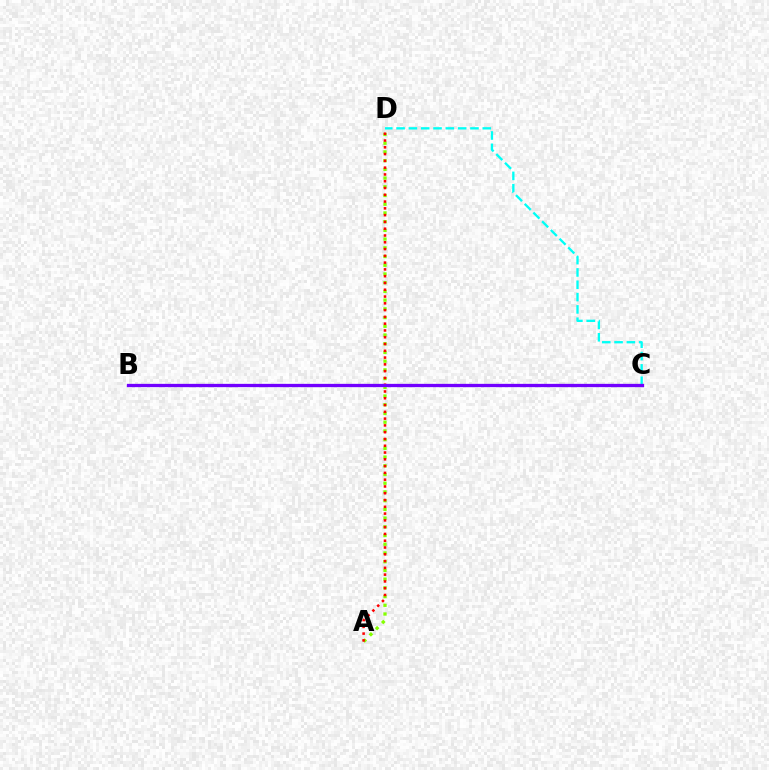{('A', 'D'): [{'color': '#84ff00', 'line_style': 'dotted', 'thickness': 2.37}, {'color': '#ff0000', 'line_style': 'dotted', 'thickness': 1.84}], ('C', 'D'): [{'color': '#00fff6', 'line_style': 'dashed', 'thickness': 1.67}], ('B', 'C'): [{'color': '#7200ff', 'line_style': 'solid', 'thickness': 2.38}]}